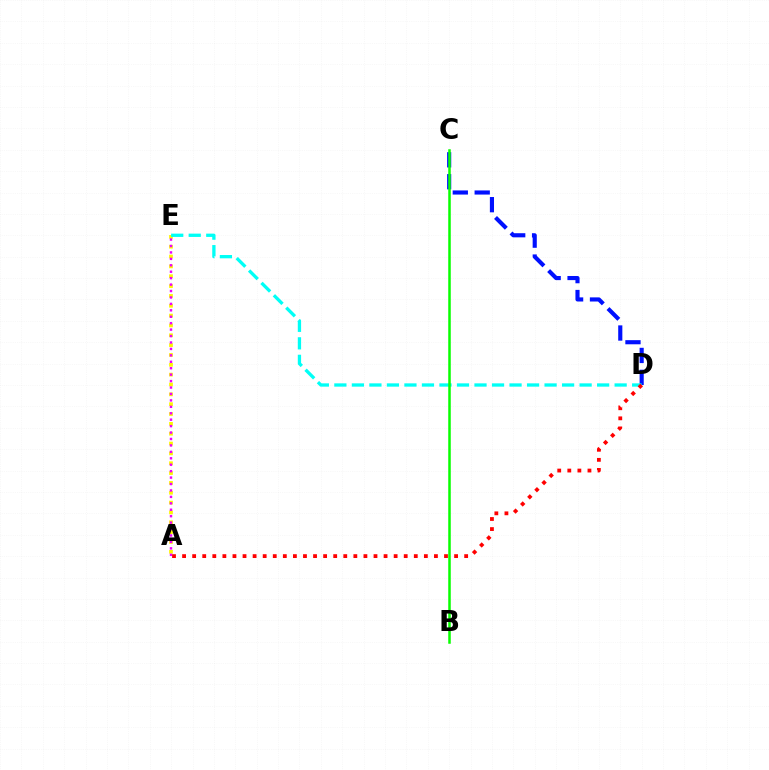{('A', 'E'): [{'color': '#fcf500', 'line_style': 'dotted', 'thickness': 2.67}, {'color': '#ee00ff', 'line_style': 'dotted', 'thickness': 1.75}], ('C', 'D'): [{'color': '#0010ff', 'line_style': 'dashed', 'thickness': 2.98}], ('D', 'E'): [{'color': '#00fff6', 'line_style': 'dashed', 'thickness': 2.38}], ('B', 'C'): [{'color': '#08ff00', 'line_style': 'solid', 'thickness': 1.81}], ('A', 'D'): [{'color': '#ff0000', 'line_style': 'dotted', 'thickness': 2.74}]}